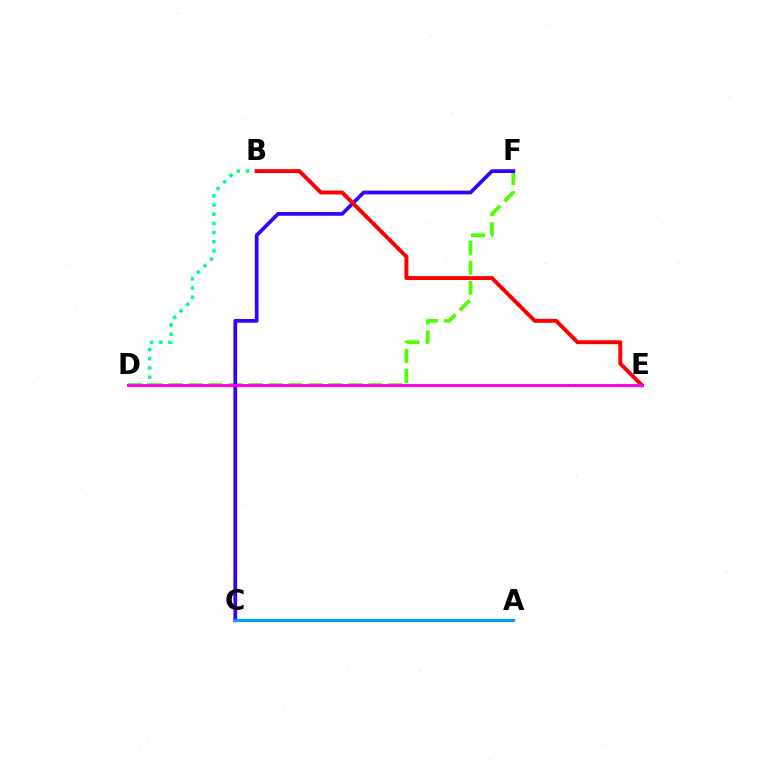{('D', 'E'): [{'color': '#ffd500', 'line_style': 'dashed', 'thickness': 1.88}, {'color': '#ff00ed', 'line_style': 'solid', 'thickness': 2.16}], ('D', 'F'): [{'color': '#4fff00', 'line_style': 'dashed', 'thickness': 2.71}], ('C', 'F'): [{'color': '#3700ff', 'line_style': 'solid', 'thickness': 2.69}], ('B', 'D'): [{'color': '#00ff86', 'line_style': 'dotted', 'thickness': 2.49}], ('B', 'E'): [{'color': '#ff0000', 'line_style': 'solid', 'thickness': 2.82}], ('A', 'C'): [{'color': '#009eff', 'line_style': 'solid', 'thickness': 2.24}]}